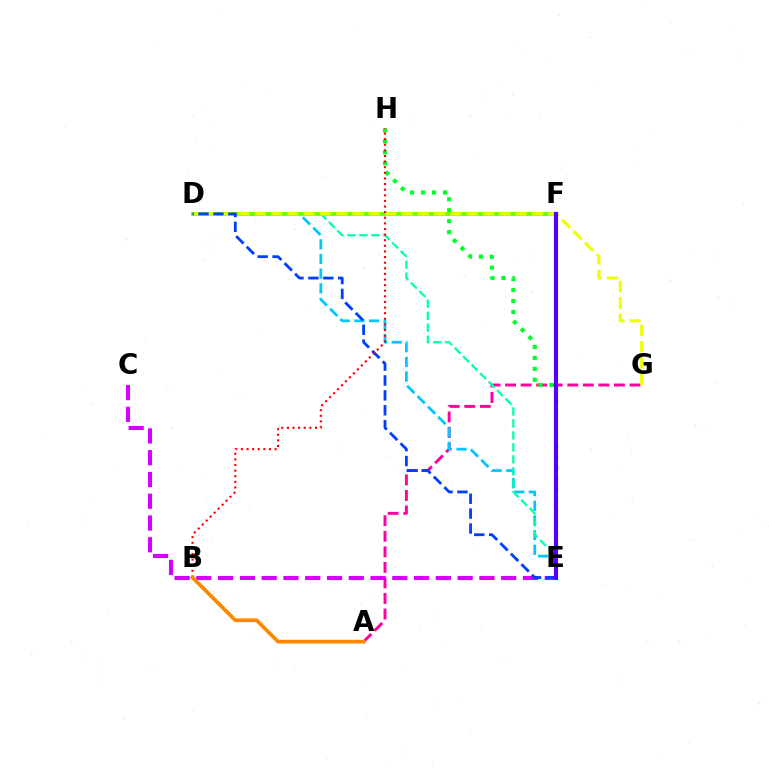{('A', 'G'): [{'color': '#ff00a0', 'line_style': 'dashed', 'thickness': 2.11}], ('D', 'E'): [{'color': '#00c7ff', 'line_style': 'dashed', 'thickness': 1.99}, {'color': '#00ffaf', 'line_style': 'dashed', 'thickness': 1.63}, {'color': '#003fff', 'line_style': 'dashed', 'thickness': 2.02}], ('D', 'F'): [{'color': '#66ff00', 'line_style': 'solid', 'thickness': 2.73}], ('C', 'E'): [{'color': '#d600ff', 'line_style': 'dashed', 'thickness': 2.96}], ('D', 'G'): [{'color': '#eeff00', 'line_style': 'dashed', 'thickness': 2.22}], ('E', 'H'): [{'color': '#00ff27', 'line_style': 'dotted', 'thickness': 2.98}], ('E', 'F'): [{'color': '#4f00ff', 'line_style': 'solid', 'thickness': 2.97}], ('B', 'H'): [{'color': '#ff0000', 'line_style': 'dotted', 'thickness': 1.53}], ('A', 'B'): [{'color': '#ff8800', 'line_style': 'solid', 'thickness': 2.68}]}